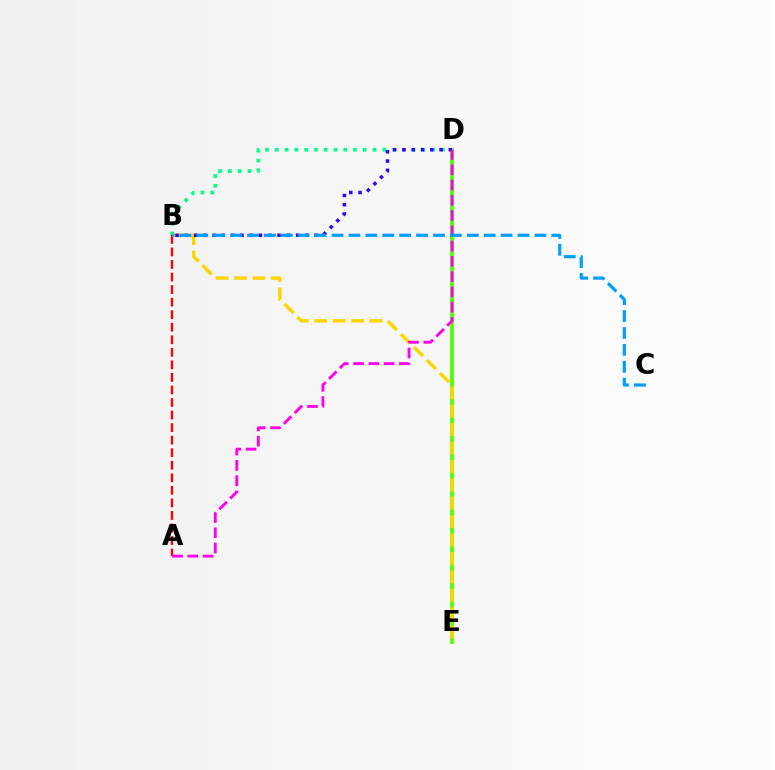{('D', 'E'): [{'color': '#4fff00', 'line_style': 'solid', 'thickness': 2.72}], ('B', 'D'): [{'color': '#00ff86', 'line_style': 'dotted', 'thickness': 2.65}, {'color': '#3700ff', 'line_style': 'dotted', 'thickness': 2.52}], ('A', 'B'): [{'color': '#ff0000', 'line_style': 'dashed', 'thickness': 1.7}], ('B', 'E'): [{'color': '#ffd500', 'line_style': 'dashed', 'thickness': 2.5}], ('A', 'D'): [{'color': '#ff00ed', 'line_style': 'dashed', 'thickness': 2.07}], ('B', 'C'): [{'color': '#009eff', 'line_style': 'dashed', 'thickness': 2.3}]}